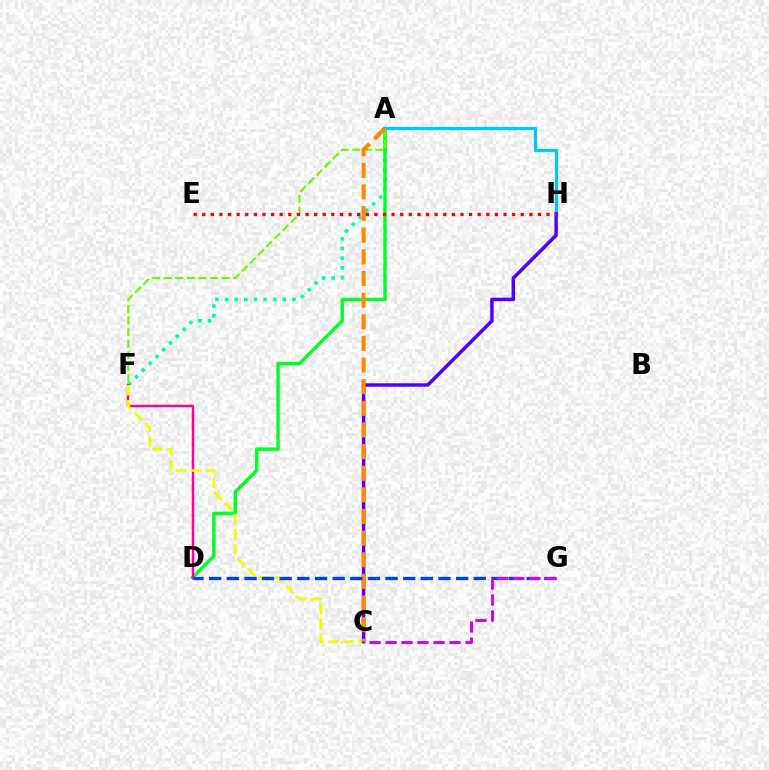{('A', 'F'): [{'color': '#00ffaf', 'line_style': 'dotted', 'thickness': 2.62}, {'color': '#66ff00', 'line_style': 'dashed', 'thickness': 1.57}], ('A', 'D'): [{'color': '#00ff27', 'line_style': 'solid', 'thickness': 2.45}], ('D', 'F'): [{'color': '#ff00a0', 'line_style': 'solid', 'thickness': 1.76}], ('A', 'H'): [{'color': '#00c7ff', 'line_style': 'solid', 'thickness': 2.34}], ('C', 'F'): [{'color': '#eeff00', 'line_style': 'dashed', 'thickness': 2.05}], ('C', 'H'): [{'color': '#4f00ff', 'line_style': 'solid', 'thickness': 2.51}], ('A', 'C'): [{'color': '#ff8800', 'line_style': 'dashed', 'thickness': 2.94}], ('D', 'G'): [{'color': '#003fff', 'line_style': 'dashed', 'thickness': 2.4}], ('C', 'G'): [{'color': '#d600ff', 'line_style': 'dashed', 'thickness': 2.17}], ('E', 'H'): [{'color': '#ff0000', 'line_style': 'dotted', 'thickness': 2.34}]}